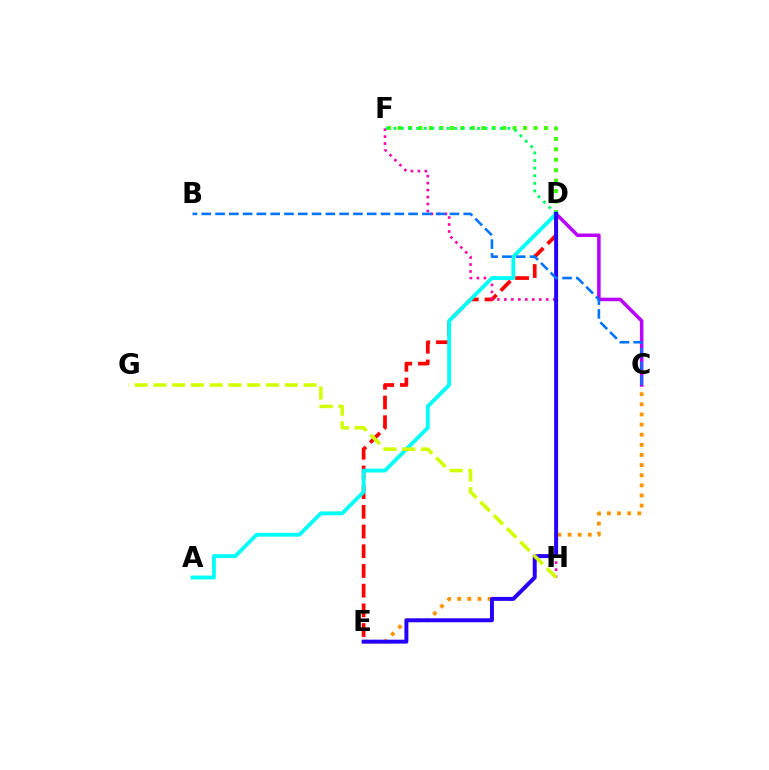{('C', 'E'): [{'color': '#ff9400', 'line_style': 'dotted', 'thickness': 2.75}], ('D', 'E'): [{'color': '#ff0000', 'line_style': 'dashed', 'thickness': 2.68}, {'color': '#2500ff', 'line_style': 'solid', 'thickness': 2.84}], ('F', 'H'): [{'color': '#ff00ac', 'line_style': 'dotted', 'thickness': 1.9}], ('D', 'F'): [{'color': '#3dff00', 'line_style': 'dotted', 'thickness': 2.84}, {'color': '#00ff5c', 'line_style': 'dotted', 'thickness': 2.06}], ('C', 'D'): [{'color': '#b900ff', 'line_style': 'solid', 'thickness': 2.54}], ('A', 'D'): [{'color': '#00fff6', 'line_style': 'solid', 'thickness': 2.76}], ('B', 'C'): [{'color': '#0074ff', 'line_style': 'dashed', 'thickness': 1.87}], ('G', 'H'): [{'color': '#d1ff00', 'line_style': 'dashed', 'thickness': 2.55}]}